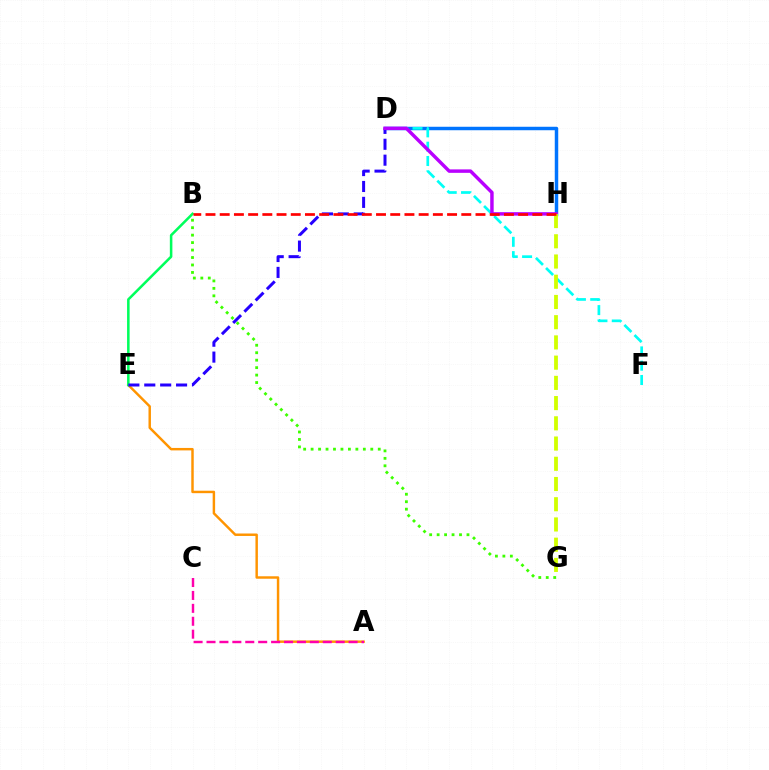{('D', 'H'): [{'color': '#0074ff', 'line_style': 'solid', 'thickness': 2.5}, {'color': '#b900ff', 'line_style': 'solid', 'thickness': 2.48}], ('D', 'F'): [{'color': '#00fff6', 'line_style': 'dashed', 'thickness': 1.94}], ('A', 'E'): [{'color': '#ff9400', 'line_style': 'solid', 'thickness': 1.77}], ('B', 'E'): [{'color': '#00ff5c', 'line_style': 'solid', 'thickness': 1.83}], ('A', 'C'): [{'color': '#ff00ac', 'line_style': 'dashed', 'thickness': 1.75}], ('D', 'E'): [{'color': '#2500ff', 'line_style': 'dashed', 'thickness': 2.16}], ('B', 'G'): [{'color': '#3dff00', 'line_style': 'dotted', 'thickness': 2.03}], ('G', 'H'): [{'color': '#d1ff00', 'line_style': 'dashed', 'thickness': 2.75}], ('B', 'H'): [{'color': '#ff0000', 'line_style': 'dashed', 'thickness': 1.93}]}